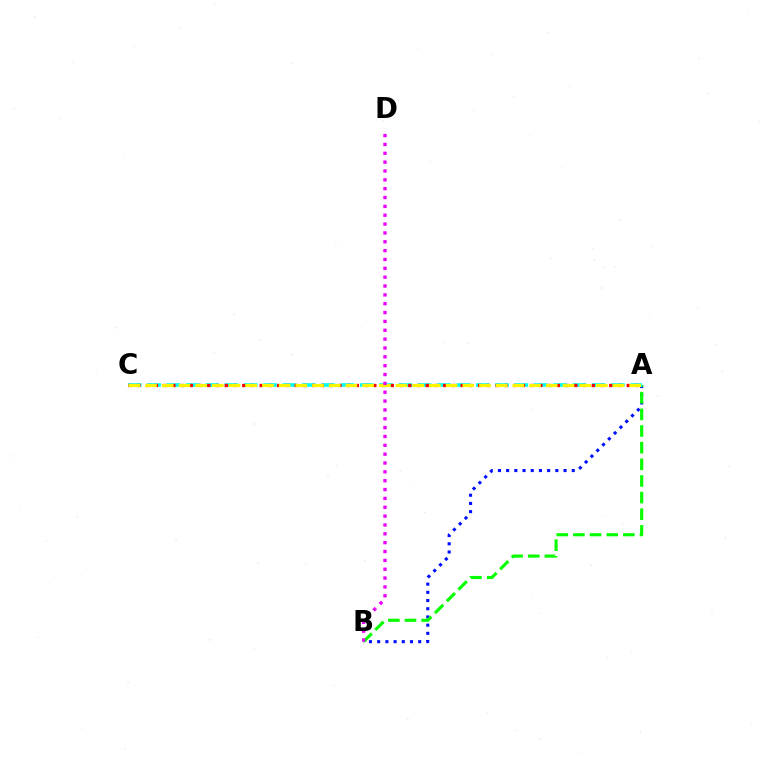{('A', 'B'): [{'color': '#0010ff', 'line_style': 'dotted', 'thickness': 2.23}, {'color': '#08ff00', 'line_style': 'dashed', 'thickness': 2.26}], ('A', 'C'): [{'color': '#00fff6', 'line_style': 'dashed', 'thickness': 2.63}, {'color': '#ff0000', 'line_style': 'dotted', 'thickness': 2.37}, {'color': '#fcf500', 'line_style': 'dashed', 'thickness': 2.27}], ('B', 'D'): [{'color': '#ee00ff', 'line_style': 'dotted', 'thickness': 2.4}]}